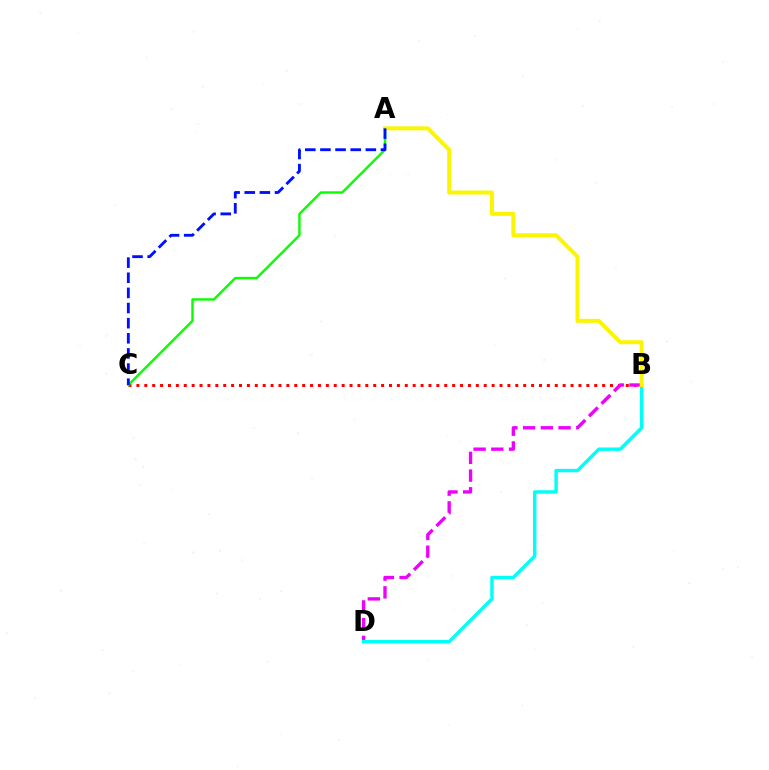{('B', 'C'): [{'color': '#ff0000', 'line_style': 'dotted', 'thickness': 2.14}], ('A', 'C'): [{'color': '#08ff00', 'line_style': 'solid', 'thickness': 1.74}, {'color': '#0010ff', 'line_style': 'dashed', 'thickness': 2.06}], ('B', 'D'): [{'color': '#ee00ff', 'line_style': 'dashed', 'thickness': 2.41}, {'color': '#00fff6', 'line_style': 'solid', 'thickness': 2.46}], ('A', 'B'): [{'color': '#fcf500', 'line_style': 'solid', 'thickness': 2.87}]}